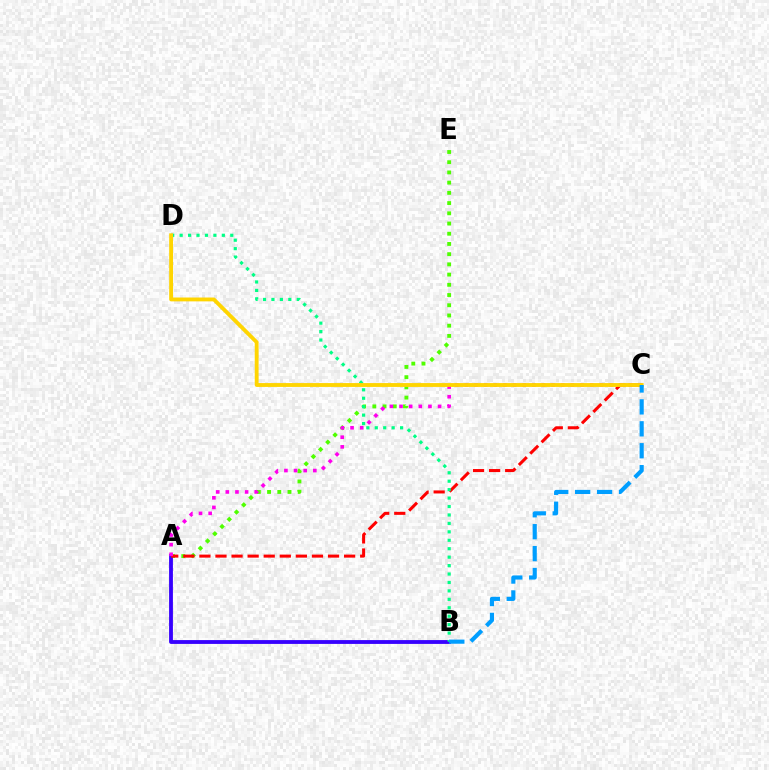{('A', 'E'): [{'color': '#4fff00', 'line_style': 'dotted', 'thickness': 2.78}], ('A', 'B'): [{'color': '#3700ff', 'line_style': 'solid', 'thickness': 2.76}], ('A', 'C'): [{'color': '#ff0000', 'line_style': 'dashed', 'thickness': 2.18}, {'color': '#ff00ed', 'line_style': 'dotted', 'thickness': 2.62}], ('B', 'D'): [{'color': '#00ff86', 'line_style': 'dotted', 'thickness': 2.29}], ('C', 'D'): [{'color': '#ffd500', 'line_style': 'solid', 'thickness': 2.77}], ('B', 'C'): [{'color': '#009eff', 'line_style': 'dashed', 'thickness': 2.98}]}